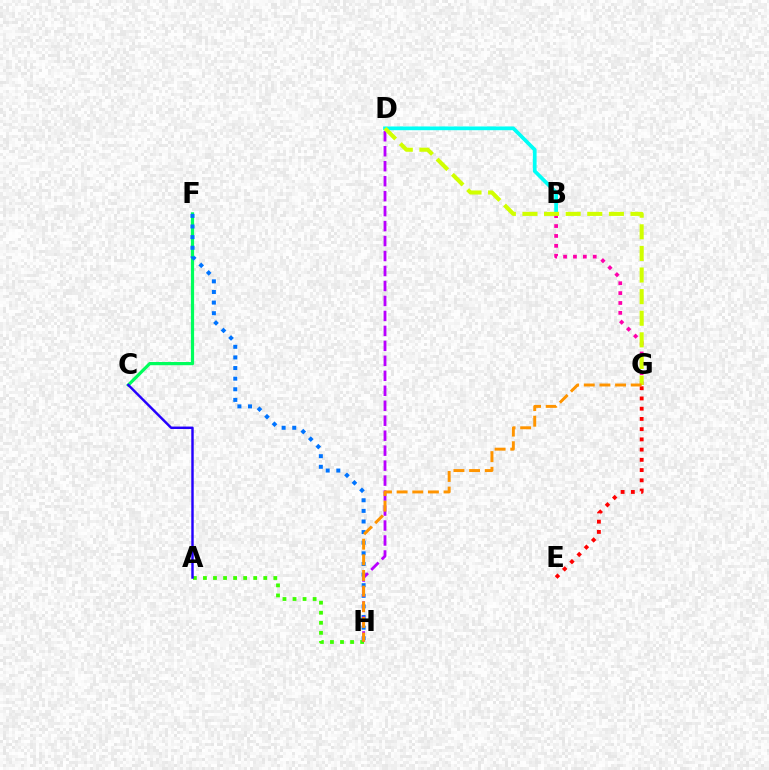{('C', 'F'): [{'color': '#00ff5c', 'line_style': 'solid', 'thickness': 2.31}], ('F', 'H'): [{'color': '#0074ff', 'line_style': 'dotted', 'thickness': 2.88}], ('A', 'H'): [{'color': '#3dff00', 'line_style': 'dotted', 'thickness': 2.73}], ('A', 'C'): [{'color': '#2500ff', 'line_style': 'solid', 'thickness': 1.76}], ('E', 'G'): [{'color': '#ff0000', 'line_style': 'dotted', 'thickness': 2.78}], ('B', 'D'): [{'color': '#00fff6', 'line_style': 'solid', 'thickness': 2.68}], ('D', 'H'): [{'color': '#b900ff', 'line_style': 'dashed', 'thickness': 2.03}], ('B', 'G'): [{'color': '#ff00ac', 'line_style': 'dotted', 'thickness': 2.69}], ('D', 'G'): [{'color': '#d1ff00', 'line_style': 'dashed', 'thickness': 2.94}], ('G', 'H'): [{'color': '#ff9400', 'line_style': 'dashed', 'thickness': 2.13}]}